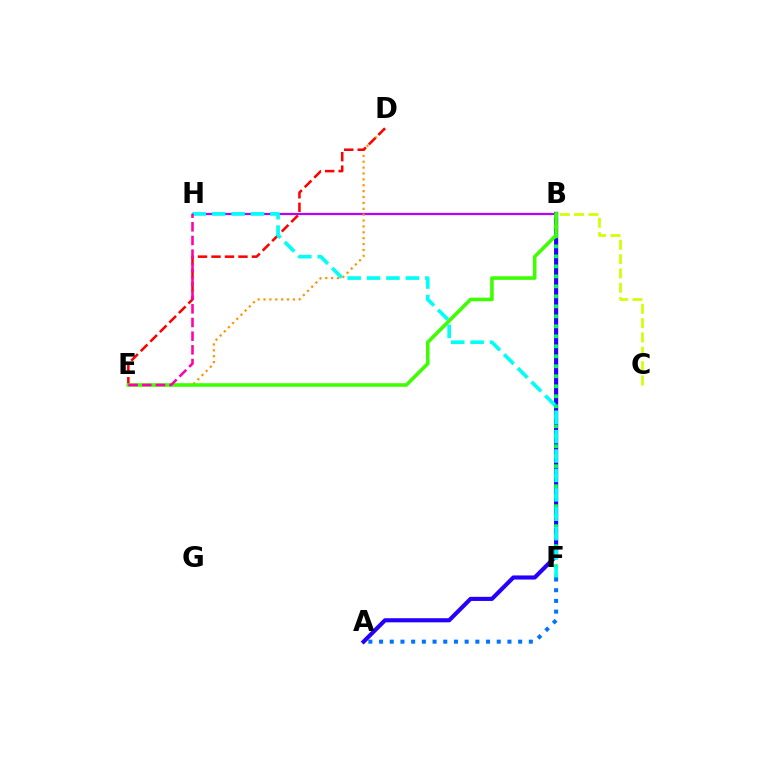{('B', 'H'): [{'color': '#b900ff', 'line_style': 'solid', 'thickness': 1.61}], ('D', 'E'): [{'color': '#ff9400', 'line_style': 'dotted', 'thickness': 1.6}, {'color': '#ff0000', 'line_style': 'dashed', 'thickness': 1.83}], ('A', 'B'): [{'color': '#2500ff', 'line_style': 'solid', 'thickness': 2.97}], ('B', 'F'): [{'color': '#00ff5c', 'line_style': 'dotted', 'thickness': 2.71}], ('B', 'E'): [{'color': '#3dff00', 'line_style': 'solid', 'thickness': 2.57}], ('B', 'C'): [{'color': '#d1ff00', 'line_style': 'dashed', 'thickness': 1.95}], ('F', 'H'): [{'color': '#00fff6', 'line_style': 'dashed', 'thickness': 2.64}], ('E', 'H'): [{'color': '#ff00ac', 'line_style': 'dashed', 'thickness': 1.86}], ('A', 'F'): [{'color': '#0074ff', 'line_style': 'dotted', 'thickness': 2.91}]}